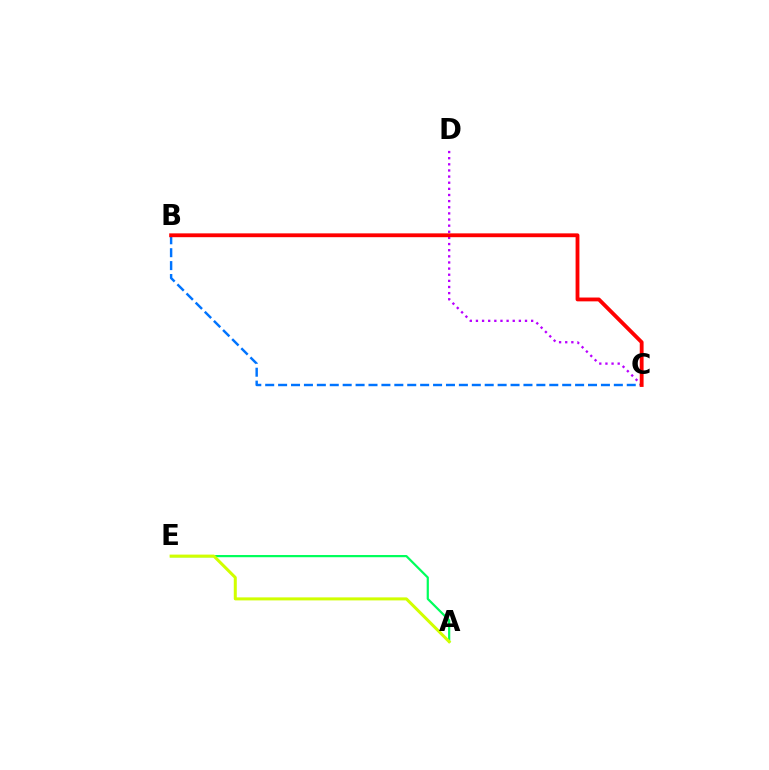{('A', 'E'): [{'color': '#00ff5c', 'line_style': 'solid', 'thickness': 1.59}, {'color': '#d1ff00', 'line_style': 'solid', 'thickness': 2.17}], ('C', 'D'): [{'color': '#b900ff', 'line_style': 'dotted', 'thickness': 1.67}], ('B', 'C'): [{'color': '#0074ff', 'line_style': 'dashed', 'thickness': 1.75}, {'color': '#ff0000', 'line_style': 'solid', 'thickness': 2.76}]}